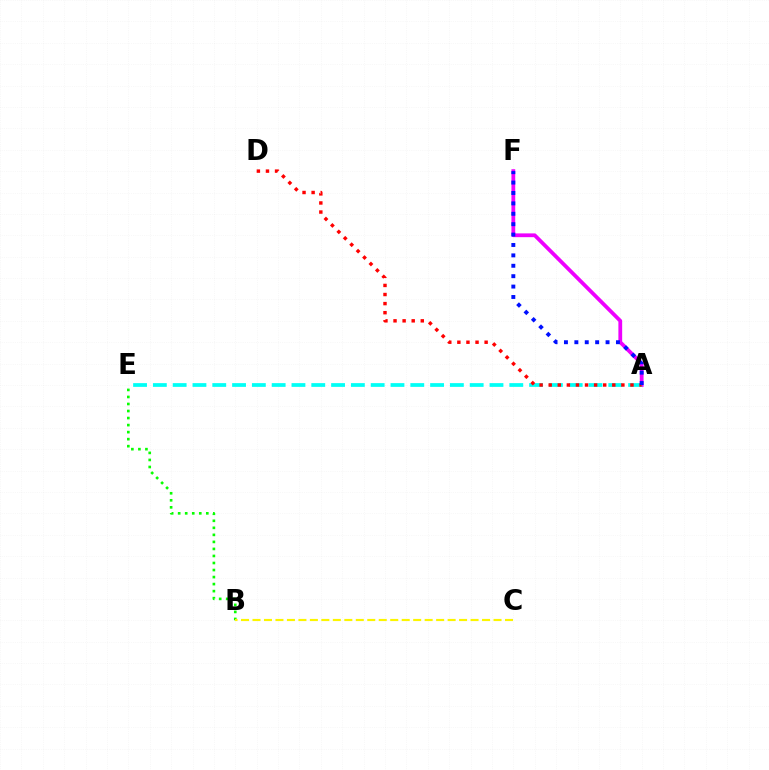{('B', 'E'): [{'color': '#08ff00', 'line_style': 'dotted', 'thickness': 1.91}], ('A', 'F'): [{'color': '#ee00ff', 'line_style': 'solid', 'thickness': 2.72}, {'color': '#0010ff', 'line_style': 'dotted', 'thickness': 2.83}], ('B', 'C'): [{'color': '#fcf500', 'line_style': 'dashed', 'thickness': 1.56}], ('A', 'E'): [{'color': '#00fff6', 'line_style': 'dashed', 'thickness': 2.69}], ('A', 'D'): [{'color': '#ff0000', 'line_style': 'dotted', 'thickness': 2.47}]}